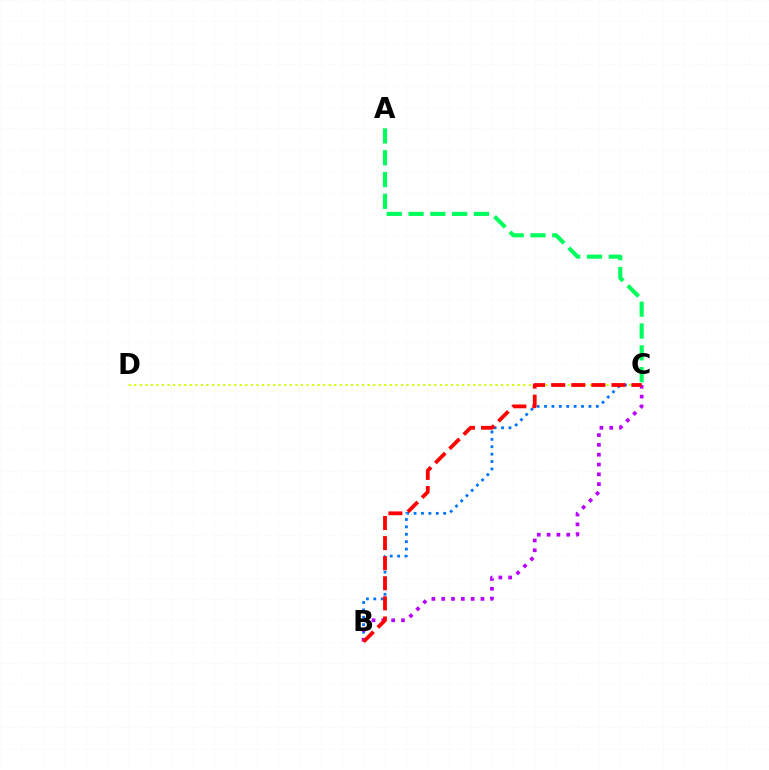{('C', 'D'): [{'color': '#d1ff00', 'line_style': 'dotted', 'thickness': 1.51}], ('B', 'C'): [{'color': '#0074ff', 'line_style': 'dotted', 'thickness': 2.01}, {'color': '#b900ff', 'line_style': 'dotted', 'thickness': 2.67}, {'color': '#ff0000', 'line_style': 'dashed', 'thickness': 2.73}], ('A', 'C'): [{'color': '#00ff5c', 'line_style': 'dashed', 'thickness': 2.96}]}